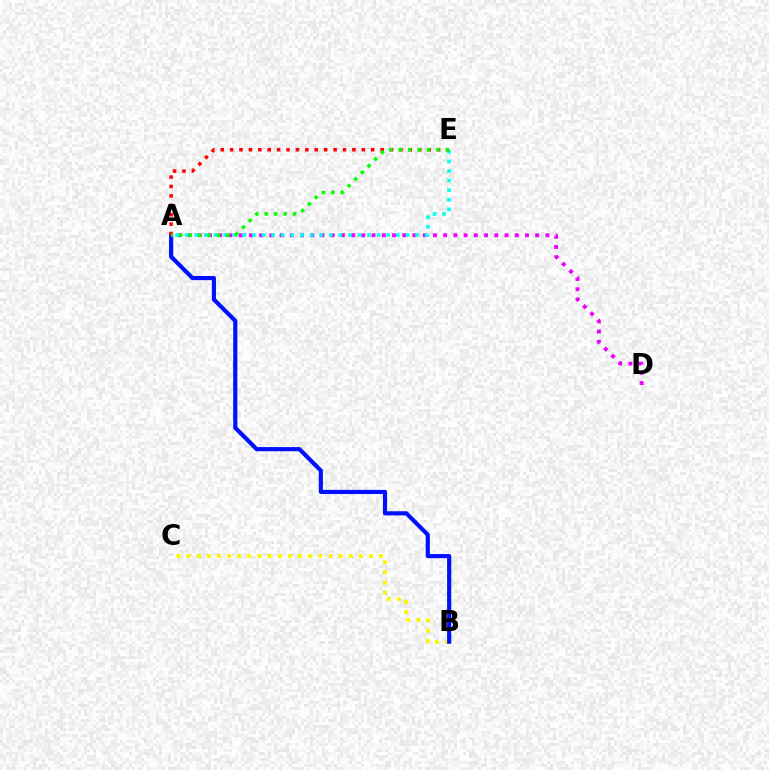{('B', 'C'): [{'color': '#fcf500', 'line_style': 'dotted', 'thickness': 2.75}], ('A', 'D'): [{'color': '#ee00ff', 'line_style': 'dotted', 'thickness': 2.78}], ('A', 'B'): [{'color': '#0010ff', 'line_style': 'solid', 'thickness': 2.99}], ('A', 'E'): [{'color': '#00fff6', 'line_style': 'dotted', 'thickness': 2.61}, {'color': '#ff0000', 'line_style': 'dotted', 'thickness': 2.56}, {'color': '#08ff00', 'line_style': 'dotted', 'thickness': 2.57}]}